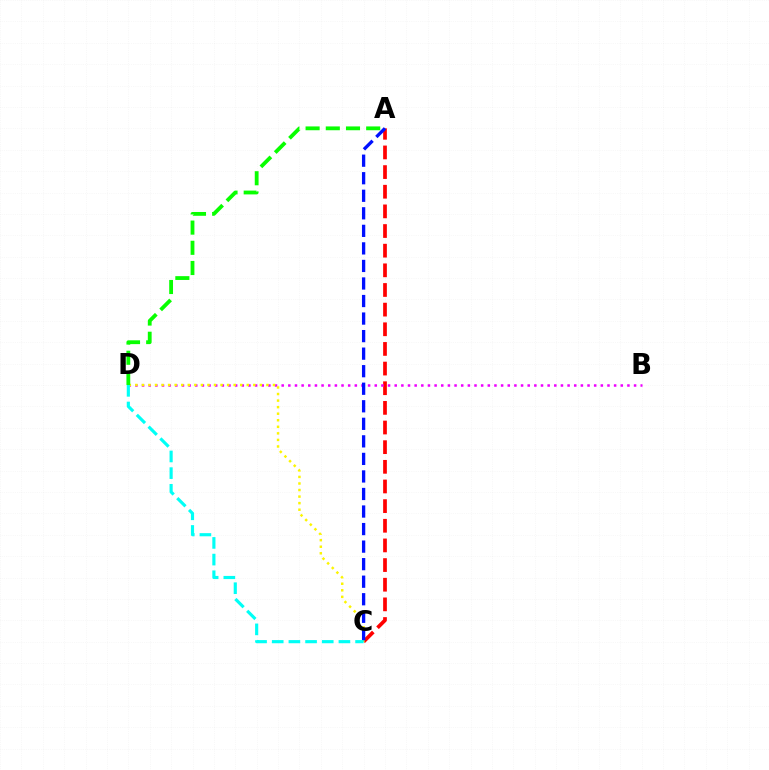{('A', 'C'): [{'color': '#ff0000', 'line_style': 'dashed', 'thickness': 2.67}, {'color': '#0010ff', 'line_style': 'dashed', 'thickness': 2.38}], ('B', 'D'): [{'color': '#ee00ff', 'line_style': 'dotted', 'thickness': 1.81}], ('C', 'D'): [{'color': '#fcf500', 'line_style': 'dotted', 'thickness': 1.78}, {'color': '#00fff6', 'line_style': 'dashed', 'thickness': 2.26}], ('A', 'D'): [{'color': '#08ff00', 'line_style': 'dashed', 'thickness': 2.74}]}